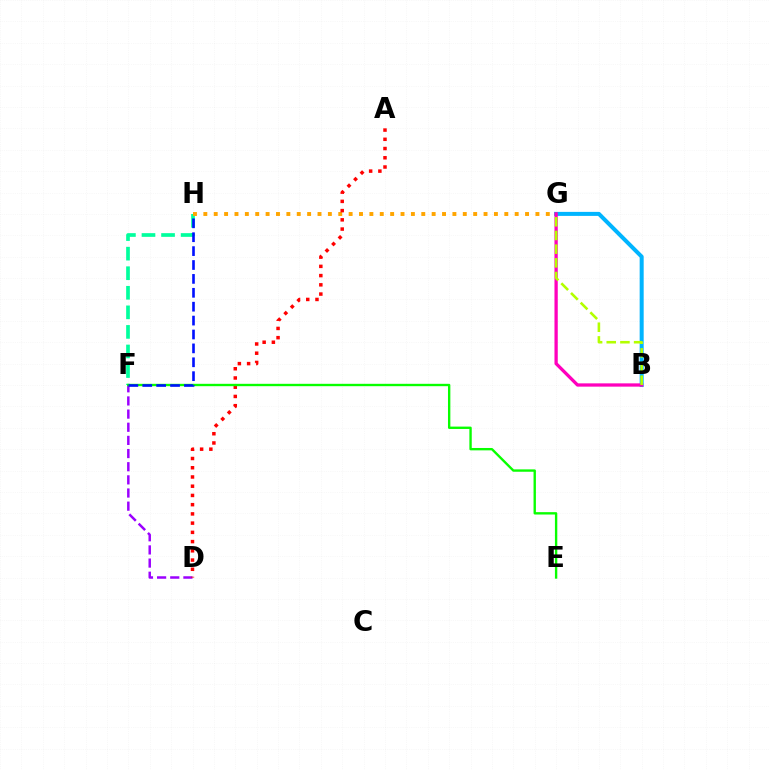{('B', 'G'): [{'color': '#00b5ff', 'line_style': 'solid', 'thickness': 2.9}, {'color': '#ff00bd', 'line_style': 'solid', 'thickness': 2.36}, {'color': '#b3ff00', 'line_style': 'dashed', 'thickness': 1.86}], ('F', 'H'): [{'color': '#00ff9d', 'line_style': 'dashed', 'thickness': 2.66}, {'color': '#0010ff', 'line_style': 'dashed', 'thickness': 1.89}], ('D', 'F'): [{'color': '#9b00ff', 'line_style': 'dashed', 'thickness': 1.79}], ('G', 'H'): [{'color': '#ffa500', 'line_style': 'dotted', 'thickness': 2.82}], ('A', 'D'): [{'color': '#ff0000', 'line_style': 'dotted', 'thickness': 2.51}], ('E', 'F'): [{'color': '#08ff00', 'line_style': 'solid', 'thickness': 1.71}]}